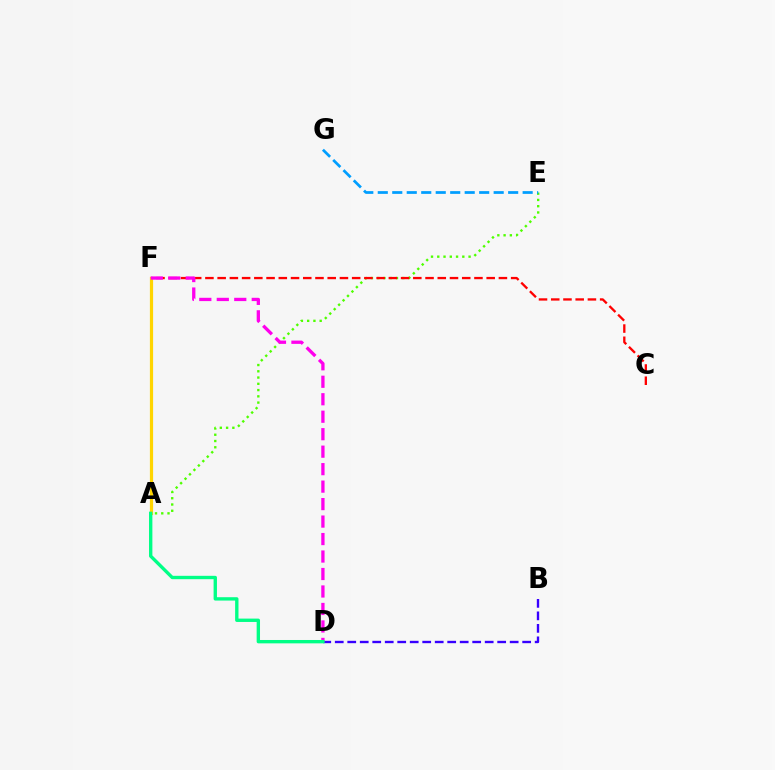{('A', 'E'): [{'color': '#4fff00', 'line_style': 'dotted', 'thickness': 1.7}], ('B', 'D'): [{'color': '#3700ff', 'line_style': 'dashed', 'thickness': 1.7}], ('C', 'F'): [{'color': '#ff0000', 'line_style': 'dashed', 'thickness': 1.66}], ('A', 'F'): [{'color': '#ffd500', 'line_style': 'solid', 'thickness': 2.3}], ('D', 'F'): [{'color': '#ff00ed', 'line_style': 'dashed', 'thickness': 2.37}], ('A', 'D'): [{'color': '#00ff86', 'line_style': 'solid', 'thickness': 2.42}], ('E', 'G'): [{'color': '#009eff', 'line_style': 'dashed', 'thickness': 1.97}]}